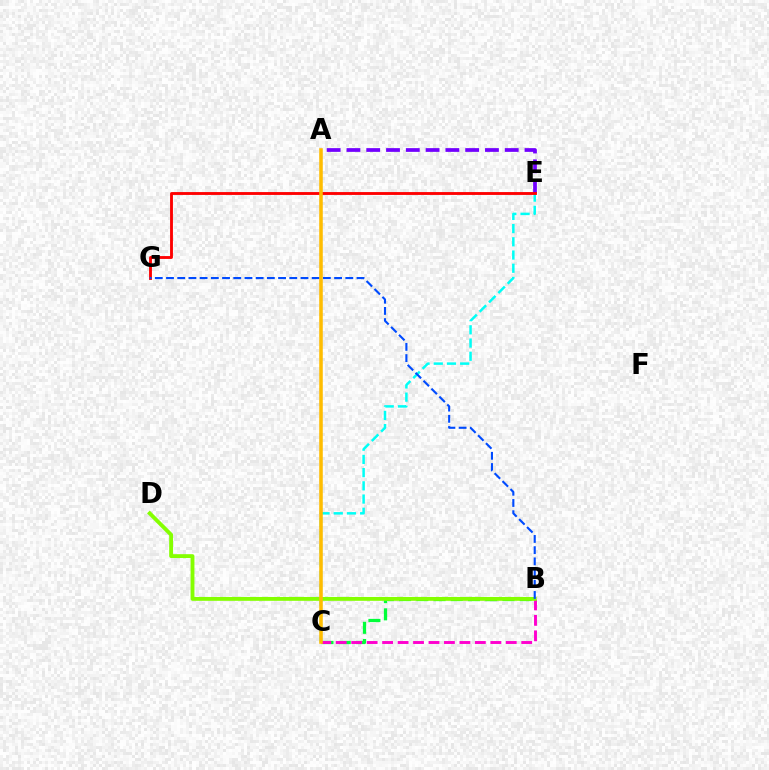{('B', 'C'): [{'color': '#00ff39', 'line_style': 'dashed', 'thickness': 2.34}, {'color': '#ff00cf', 'line_style': 'dashed', 'thickness': 2.1}], ('C', 'E'): [{'color': '#00fff6', 'line_style': 'dashed', 'thickness': 1.8}], ('B', 'D'): [{'color': '#84ff00', 'line_style': 'solid', 'thickness': 2.78}], ('A', 'E'): [{'color': '#7200ff', 'line_style': 'dashed', 'thickness': 2.69}], ('E', 'G'): [{'color': '#ff0000', 'line_style': 'solid', 'thickness': 2.06}], ('B', 'G'): [{'color': '#004bff', 'line_style': 'dashed', 'thickness': 1.52}], ('A', 'C'): [{'color': '#ffbd00', 'line_style': 'solid', 'thickness': 2.56}]}